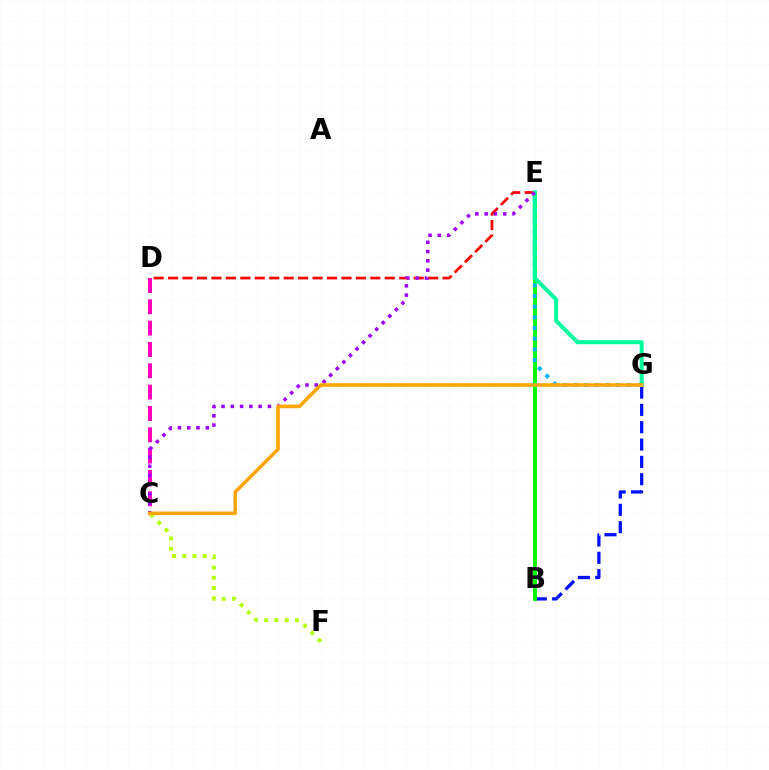{('B', 'G'): [{'color': '#0010ff', 'line_style': 'dashed', 'thickness': 2.35}], ('C', 'F'): [{'color': '#b3ff00', 'line_style': 'dotted', 'thickness': 2.79}], ('C', 'D'): [{'color': '#ff00bd', 'line_style': 'dashed', 'thickness': 2.9}], ('B', 'E'): [{'color': '#08ff00', 'line_style': 'solid', 'thickness': 2.83}], ('E', 'G'): [{'color': '#00b5ff', 'line_style': 'dotted', 'thickness': 2.9}, {'color': '#00ff9d', 'line_style': 'solid', 'thickness': 2.88}], ('D', 'E'): [{'color': '#ff0000', 'line_style': 'dashed', 'thickness': 1.96}], ('C', 'E'): [{'color': '#9b00ff', 'line_style': 'dotted', 'thickness': 2.52}], ('C', 'G'): [{'color': '#ffa500', 'line_style': 'solid', 'thickness': 2.56}]}